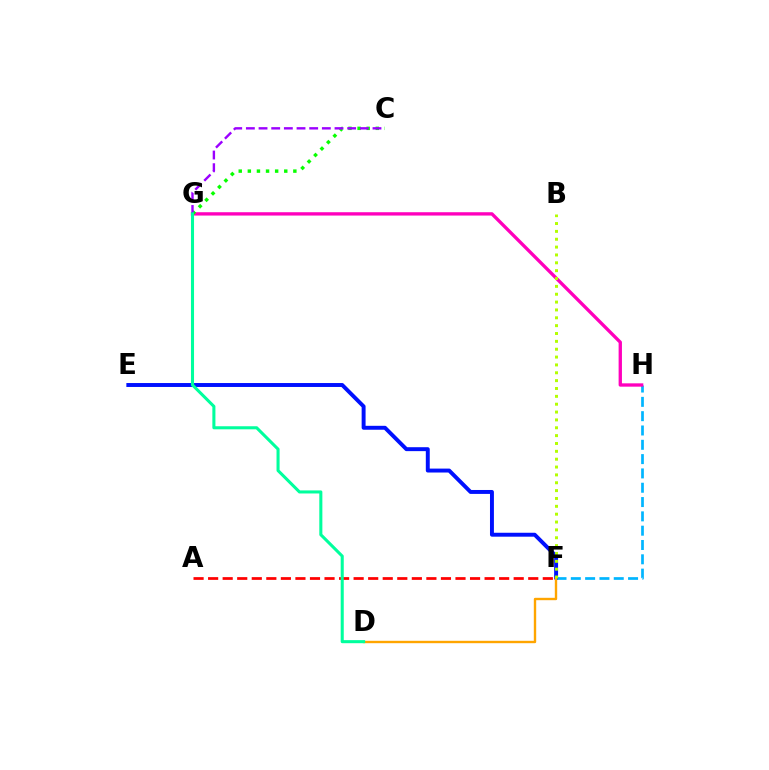{('F', 'H'): [{'color': '#00b5ff', 'line_style': 'dashed', 'thickness': 1.94}], ('G', 'H'): [{'color': '#ff00bd', 'line_style': 'solid', 'thickness': 2.4}], ('C', 'G'): [{'color': '#08ff00', 'line_style': 'dotted', 'thickness': 2.47}, {'color': '#9b00ff', 'line_style': 'dashed', 'thickness': 1.72}], ('A', 'F'): [{'color': '#ff0000', 'line_style': 'dashed', 'thickness': 1.98}], ('E', 'F'): [{'color': '#0010ff', 'line_style': 'solid', 'thickness': 2.83}], ('D', 'F'): [{'color': '#ffa500', 'line_style': 'solid', 'thickness': 1.72}], ('D', 'G'): [{'color': '#00ff9d', 'line_style': 'solid', 'thickness': 2.2}], ('B', 'F'): [{'color': '#b3ff00', 'line_style': 'dotted', 'thickness': 2.13}]}